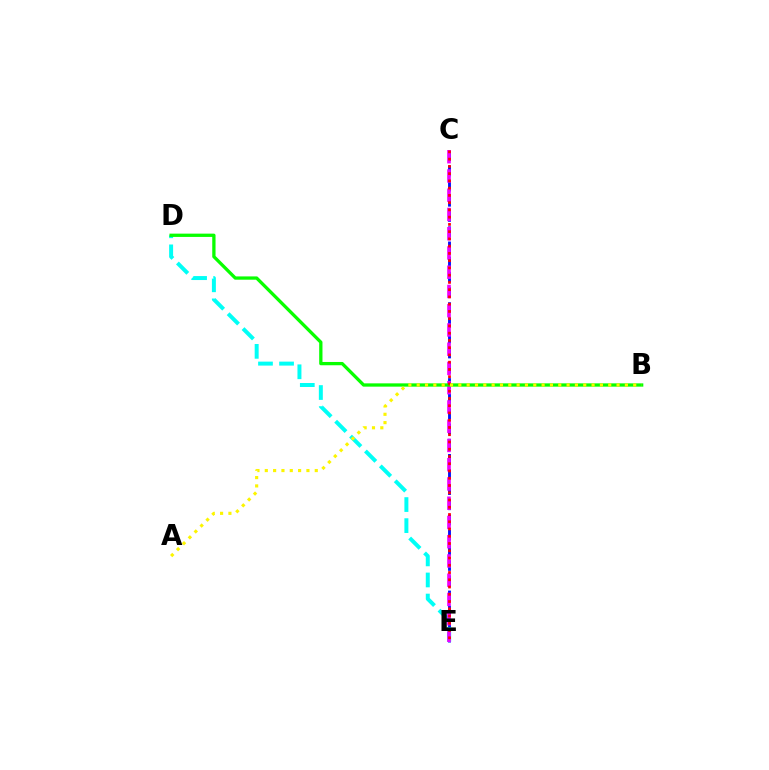{('C', 'E'): [{'color': '#0010ff', 'line_style': 'dashed', 'thickness': 2.06}, {'color': '#ee00ff', 'line_style': 'dashed', 'thickness': 2.61}, {'color': '#ff0000', 'line_style': 'dotted', 'thickness': 1.97}], ('D', 'E'): [{'color': '#00fff6', 'line_style': 'dashed', 'thickness': 2.86}], ('B', 'D'): [{'color': '#08ff00', 'line_style': 'solid', 'thickness': 2.37}], ('A', 'B'): [{'color': '#fcf500', 'line_style': 'dotted', 'thickness': 2.26}]}